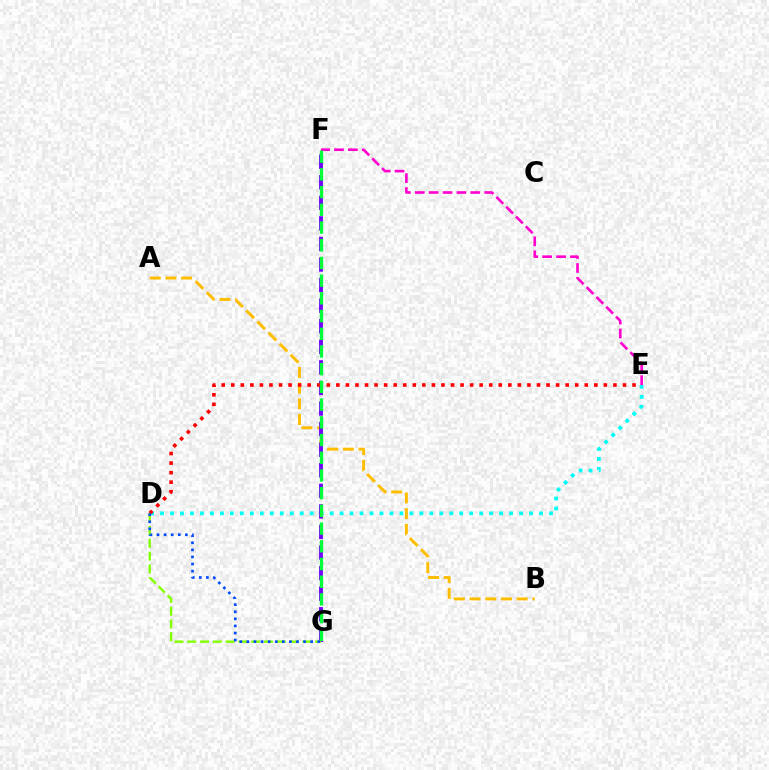{('A', 'B'): [{'color': '#ffbd00', 'line_style': 'dashed', 'thickness': 2.13}], ('D', 'E'): [{'color': '#00fff6', 'line_style': 'dotted', 'thickness': 2.71}, {'color': '#ff0000', 'line_style': 'dotted', 'thickness': 2.6}], ('F', 'G'): [{'color': '#7200ff', 'line_style': 'dashed', 'thickness': 2.79}, {'color': '#00ff39', 'line_style': 'dashed', 'thickness': 2.41}], ('D', 'G'): [{'color': '#84ff00', 'line_style': 'dashed', 'thickness': 1.74}, {'color': '#004bff', 'line_style': 'dotted', 'thickness': 1.93}], ('E', 'F'): [{'color': '#ff00cf', 'line_style': 'dashed', 'thickness': 1.89}]}